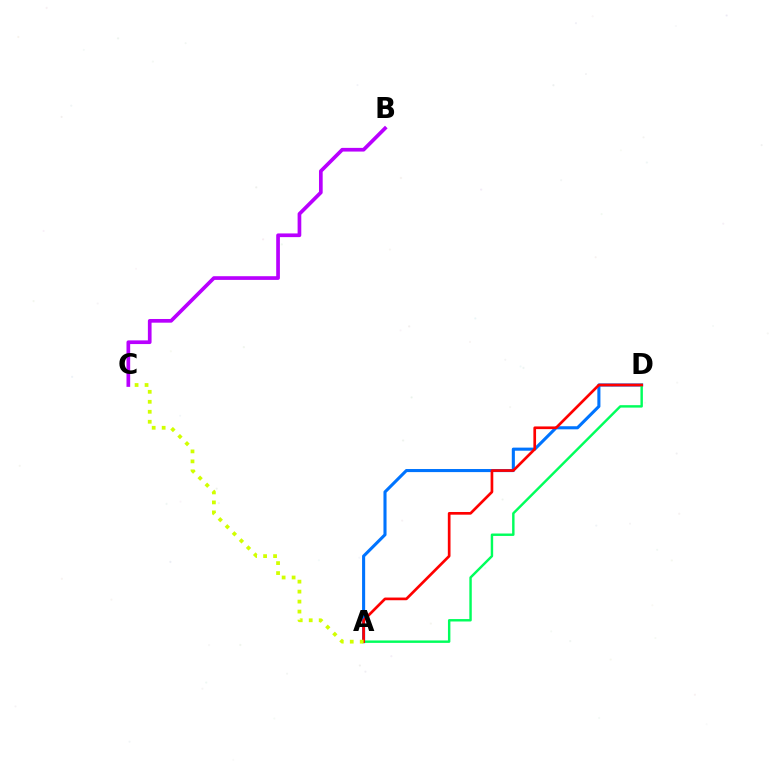{('A', 'D'): [{'color': '#0074ff', 'line_style': 'solid', 'thickness': 2.22}, {'color': '#00ff5c', 'line_style': 'solid', 'thickness': 1.75}, {'color': '#ff0000', 'line_style': 'solid', 'thickness': 1.94}], ('A', 'C'): [{'color': '#d1ff00', 'line_style': 'dotted', 'thickness': 2.71}], ('B', 'C'): [{'color': '#b900ff', 'line_style': 'solid', 'thickness': 2.65}]}